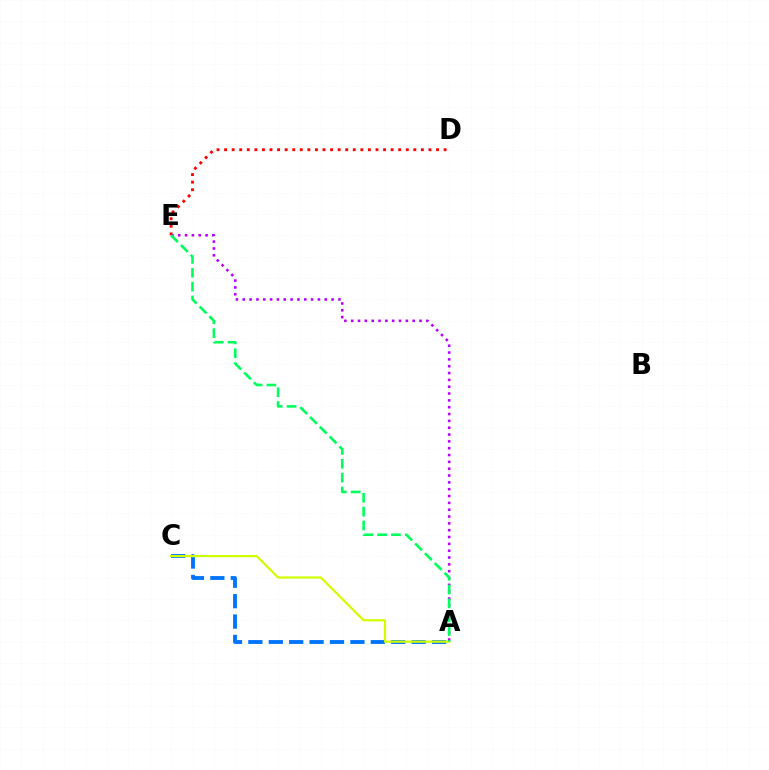{('A', 'C'): [{'color': '#0074ff', 'line_style': 'dashed', 'thickness': 2.77}, {'color': '#d1ff00', 'line_style': 'solid', 'thickness': 1.59}], ('D', 'E'): [{'color': '#ff0000', 'line_style': 'dotted', 'thickness': 2.06}], ('A', 'E'): [{'color': '#b900ff', 'line_style': 'dotted', 'thickness': 1.86}, {'color': '#00ff5c', 'line_style': 'dashed', 'thickness': 1.88}]}